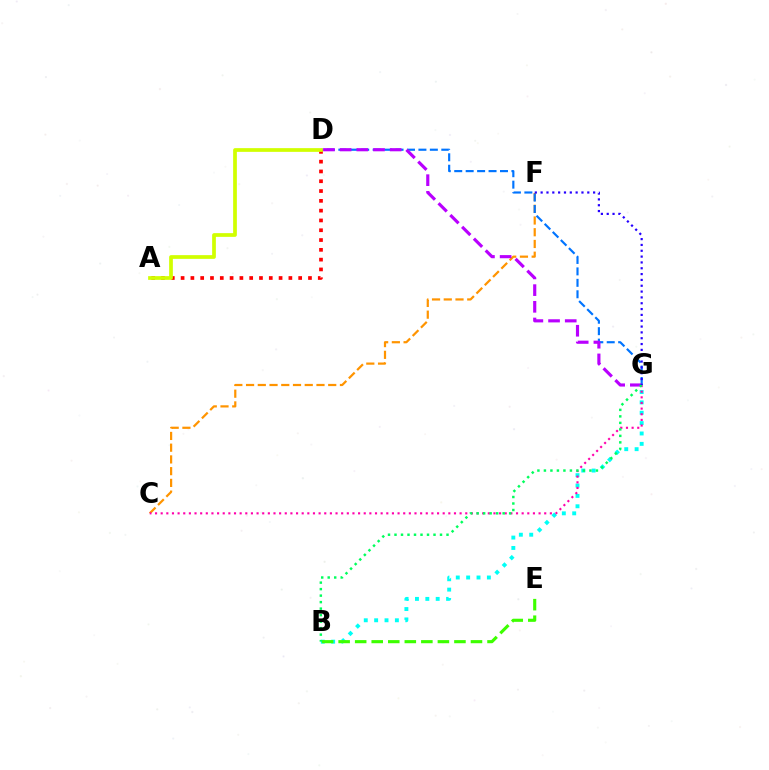{('C', 'F'): [{'color': '#ff9400', 'line_style': 'dashed', 'thickness': 1.59}], ('B', 'G'): [{'color': '#00fff6', 'line_style': 'dotted', 'thickness': 2.82}, {'color': '#00ff5c', 'line_style': 'dotted', 'thickness': 1.77}], ('C', 'G'): [{'color': '#ff00ac', 'line_style': 'dotted', 'thickness': 1.53}], ('B', 'E'): [{'color': '#3dff00', 'line_style': 'dashed', 'thickness': 2.25}], ('D', 'G'): [{'color': '#0074ff', 'line_style': 'dashed', 'thickness': 1.55}, {'color': '#b900ff', 'line_style': 'dashed', 'thickness': 2.27}], ('A', 'D'): [{'color': '#ff0000', 'line_style': 'dotted', 'thickness': 2.66}, {'color': '#d1ff00', 'line_style': 'solid', 'thickness': 2.68}], ('F', 'G'): [{'color': '#2500ff', 'line_style': 'dotted', 'thickness': 1.58}]}